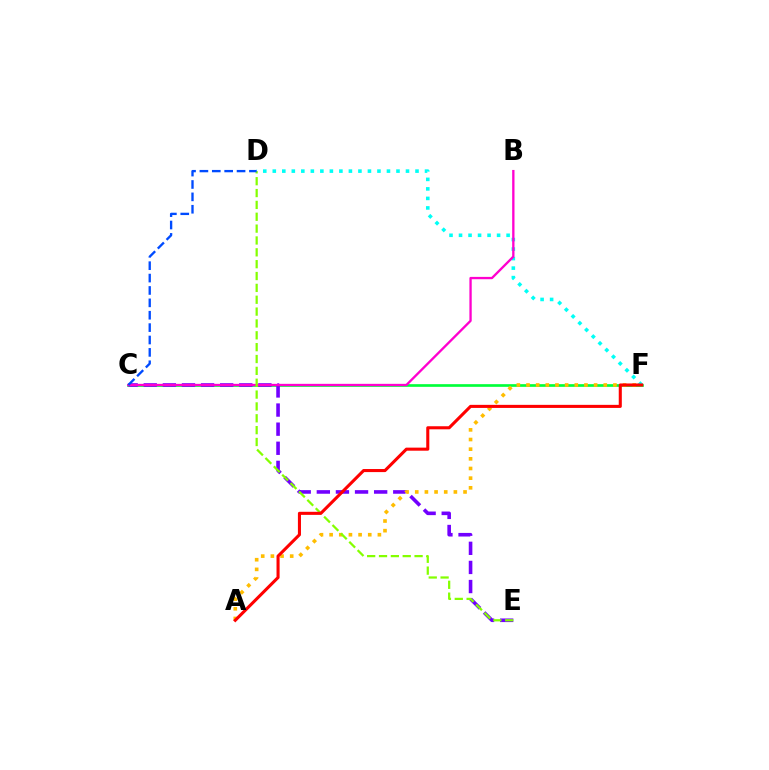{('C', 'F'): [{'color': '#00ff39', 'line_style': 'solid', 'thickness': 1.92}], ('C', 'E'): [{'color': '#7200ff', 'line_style': 'dashed', 'thickness': 2.6}], ('A', 'F'): [{'color': '#ffbd00', 'line_style': 'dotted', 'thickness': 2.62}, {'color': '#ff0000', 'line_style': 'solid', 'thickness': 2.21}], ('D', 'F'): [{'color': '#00fff6', 'line_style': 'dotted', 'thickness': 2.59}], ('B', 'C'): [{'color': '#ff00cf', 'line_style': 'solid', 'thickness': 1.67}], ('D', 'E'): [{'color': '#84ff00', 'line_style': 'dashed', 'thickness': 1.61}], ('C', 'D'): [{'color': '#004bff', 'line_style': 'dashed', 'thickness': 1.68}]}